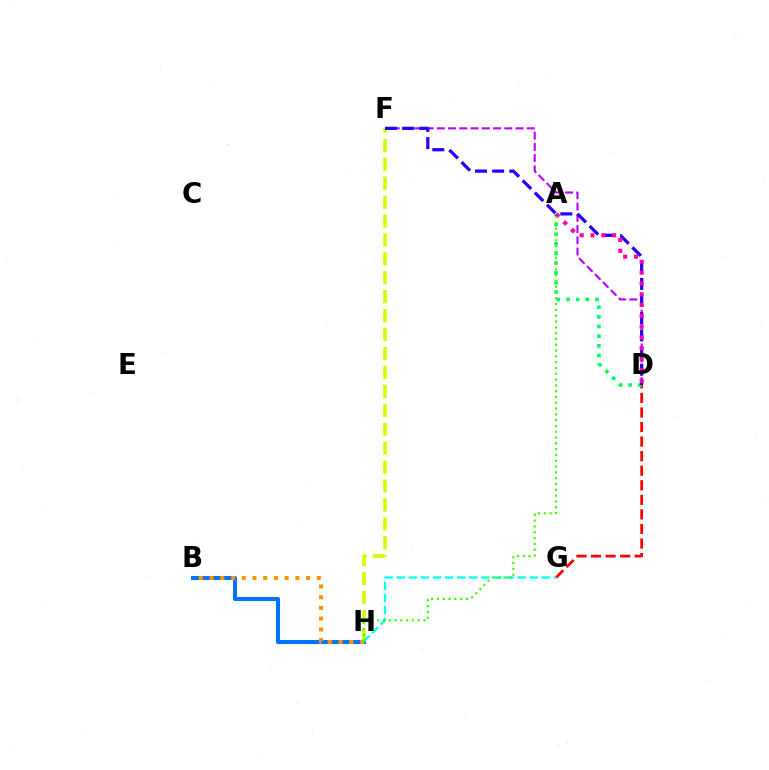{('D', 'G'): [{'color': '#ff0000', 'line_style': 'dashed', 'thickness': 1.98}], ('F', 'H'): [{'color': '#d1ff00', 'line_style': 'dashed', 'thickness': 2.57}], ('B', 'H'): [{'color': '#0074ff', 'line_style': 'solid', 'thickness': 2.92}, {'color': '#ff9400', 'line_style': 'dotted', 'thickness': 2.91}], ('D', 'F'): [{'color': '#b900ff', 'line_style': 'dashed', 'thickness': 1.53}, {'color': '#2500ff', 'line_style': 'dashed', 'thickness': 2.33}], ('A', 'D'): [{'color': '#00ff5c', 'line_style': 'dotted', 'thickness': 2.62}, {'color': '#ff00ac', 'line_style': 'dotted', 'thickness': 2.94}], ('G', 'H'): [{'color': '#00fff6', 'line_style': 'dashed', 'thickness': 1.64}], ('A', 'H'): [{'color': '#3dff00', 'line_style': 'dotted', 'thickness': 1.58}]}